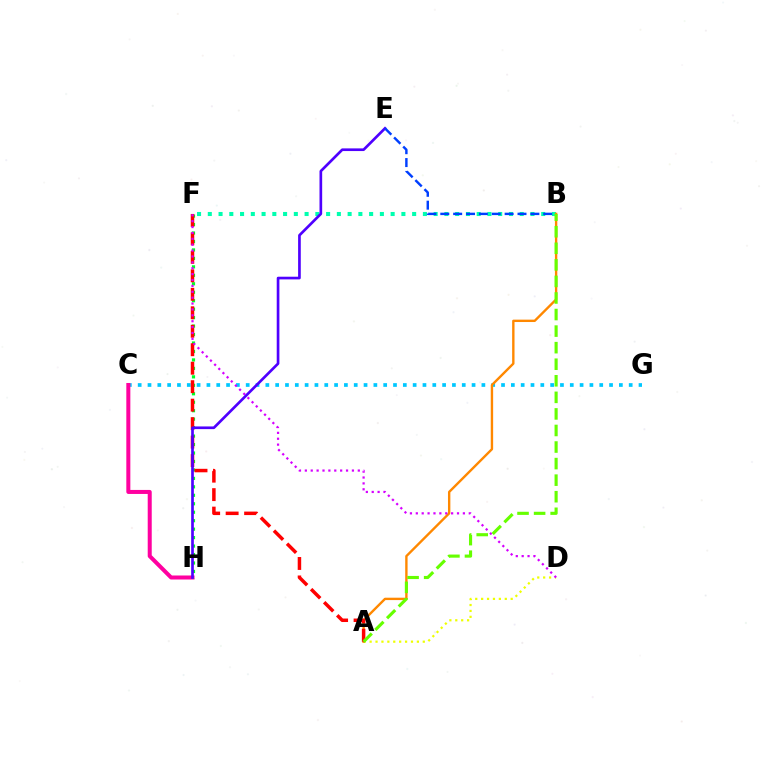{('C', 'G'): [{'color': '#00c7ff', 'line_style': 'dotted', 'thickness': 2.67}], ('A', 'D'): [{'color': '#eeff00', 'line_style': 'dotted', 'thickness': 1.6}], ('C', 'H'): [{'color': '#ff00a0', 'line_style': 'solid', 'thickness': 2.89}], ('F', 'H'): [{'color': '#00ff27', 'line_style': 'dotted', 'thickness': 2.3}], ('B', 'F'): [{'color': '#00ffaf', 'line_style': 'dotted', 'thickness': 2.92}], ('A', 'B'): [{'color': '#ff8800', 'line_style': 'solid', 'thickness': 1.72}, {'color': '#66ff00', 'line_style': 'dashed', 'thickness': 2.25}], ('A', 'F'): [{'color': '#ff0000', 'line_style': 'dashed', 'thickness': 2.51}], ('D', 'F'): [{'color': '#d600ff', 'line_style': 'dotted', 'thickness': 1.6}], ('E', 'H'): [{'color': '#4f00ff', 'line_style': 'solid', 'thickness': 1.93}], ('B', 'E'): [{'color': '#003fff', 'line_style': 'dashed', 'thickness': 1.75}]}